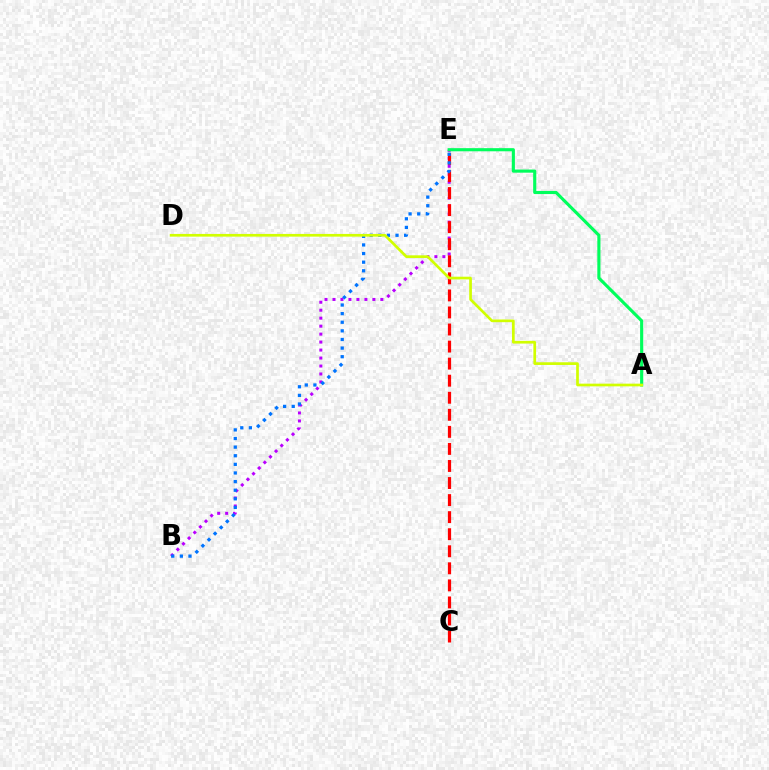{('B', 'E'): [{'color': '#b900ff', 'line_style': 'dotted', 'thickness': 2.17}, {'color': '#0074ff', 'line_style': 'dotted', 'thickness': 2.34}], ('C', 'E'): [{'color': '#ff0000', 'line_style': 'dashed', 'thickness': 2.32}], ('A', 'E'): [{'color': '#00ff5c', 'line_style': 'solid', 'thickness': 2.25}], ('A', 'D'): [{'color': '#d1ff00', 'line_style': 'solid', 'thickness': 1.94}]}